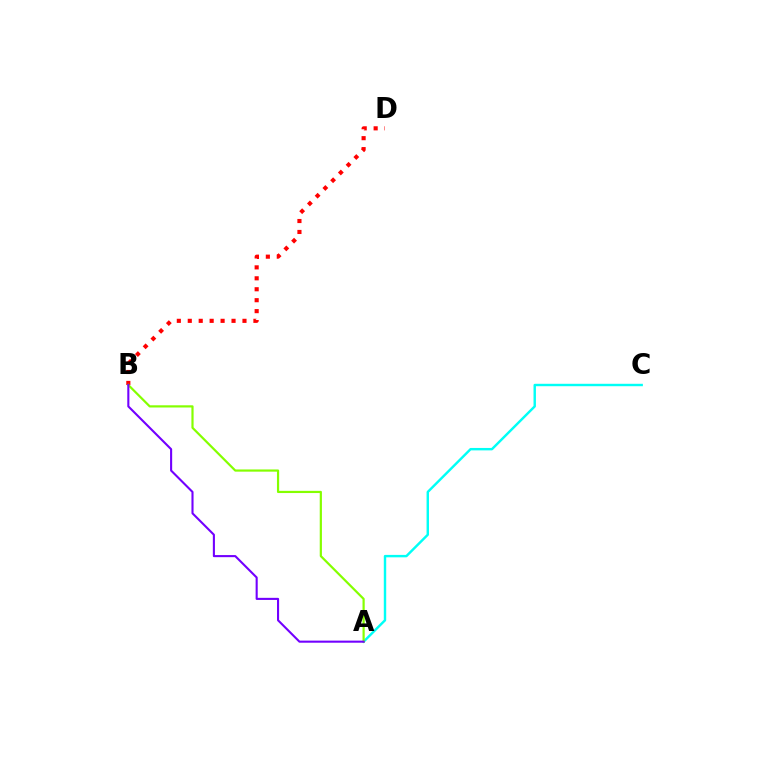{('A', 'C'): [{'color': '#00fff6', 'line_style': 'solid', 'thickness': 1.75}], ('B', 'D'): [{'color': '#ff0000', 'line_style': 'dotted', 'thickness': 2.97}], ('A', 'B'): [{'color': '#84ff00', 'line_style': 'solid', 'thickness': 1.58}, {'color': '#7200ff', 'line_style': 'solid', 'thickness': 1.51}]}